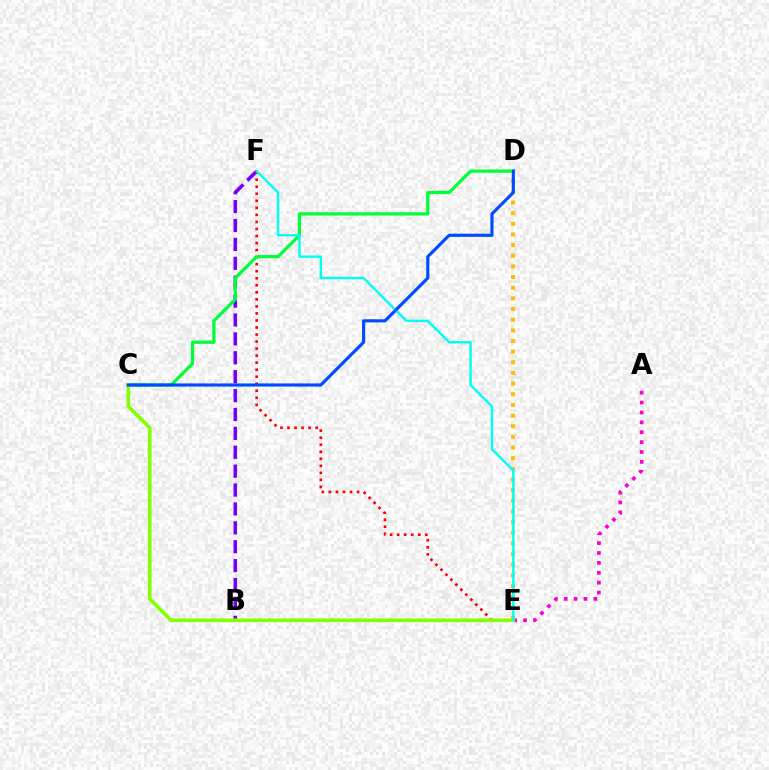{('B', 'F'): [{'color': '#7200ff', 'line_style': 'dashed', 'thickness': 2.57}], ('E', 'F'): [{'color': '#ff0000', 'line_style': 'dotted', 'thickness': 1.91}, {'color': '#00fff6', 'line_style': 'solid', 'thickness': 1.74}], ('C', 'D'): [{'color': '#00ff39', 'line_style': 'solid', 'thickness': 2.33}, {'color': '#004bff', 'line_style': 'solid', 'thickness': 2.25}], ('A', 'E'): [{'color': '#ff00cf', 'line_style': 'dotted', 'thickness': 2.69}], ('C', 'E'): [{'color': '#84ff00', 'line_style': 'solid', 'thickness': 2.59}], ('D', 'E'): [{'color': '#ffbd00', 'line_style': 'dotted', 'thickness': 2.89}]}